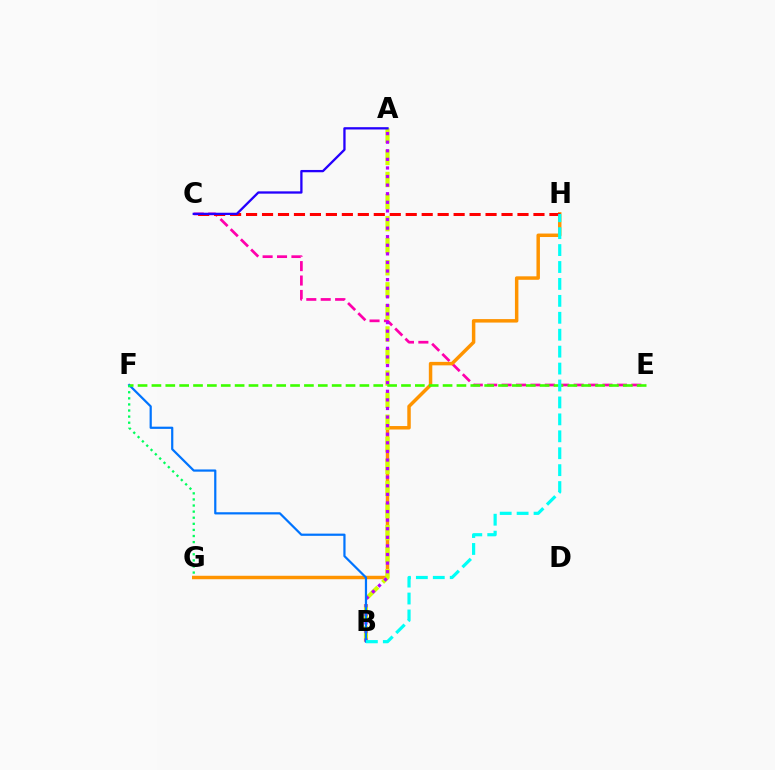{('C', 'E'): [{'color': '#ff00ac', 'line_style': 'dashed', 'thickness': 1.96}], ('G', 'H'): [{'color': '#ff9400', 'line_style': 'solid', 'thickness': 2.5}], ('A', 'B'): [{'color': '#d1ff00', 'line_style': 'dashed', 'thickness': 3.0}, {'color': '#b900ff', 'line_style': 'dotted', 'thickness': 2.33}], ('C', 'H'): [{'color': '#ff0000', 'line_style': 'dashed', 'thickness': 2.17}], ('B', 'F'): [{'color': '#0074ff', 'line_style': 'solid', 'thickness': 1.59}], ('E', 'F'): [{'color': '#3dff00', 'line_style': 'dashed', 'thickness': 1.88}], ('A', 'C'): [{'color': '#2500ff', 'line_style': 'solid', 'thickness': 1.66}], ('B', 'H'): [{'color': '#00fff6', 'line_style': 'dashed', 'thickness': 2.3}], ('F', 'G'): [{'color': '#00ff5c', 'line_style': 'dotted', 'thickness': 1.66}]}